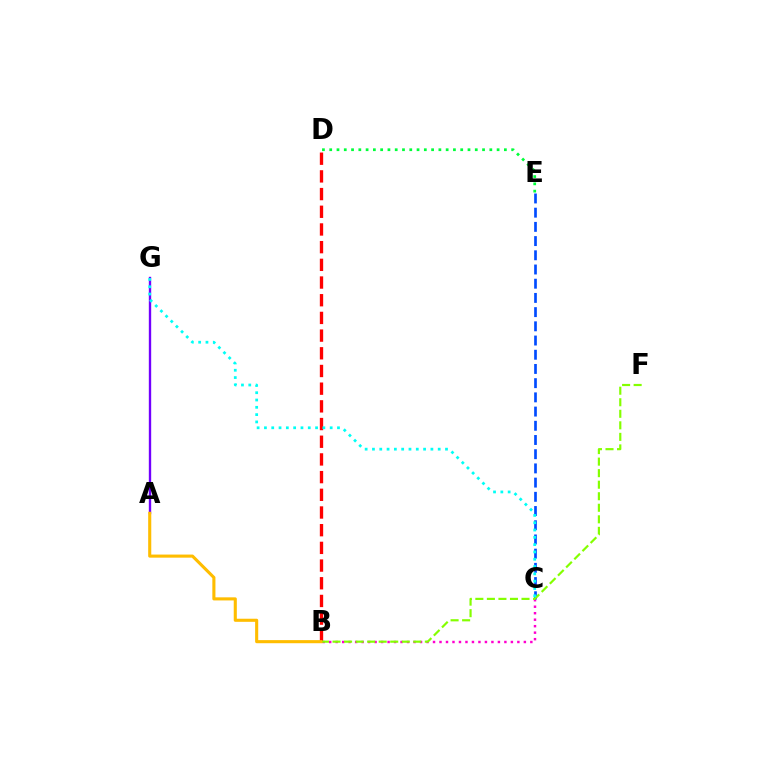{('B', 'C'): [{'color': '#ff00cf', 'line_style': 'dotted', 'thickness': 1.76}], ('C', 'E'): [{'color': '#004bff', 'line_style': 'dashed', 'thickness': 1.93}], ('A', 'G'): [{'color': '#7200ff', 'line_style': 'solid', 'thickness': 1.71}], ('B', 'D'): [{'color': '#ff0000', 'line_style': 'dashed', 'thickness': 2.4}], ('B', 'F'): [{'color': '#84ff00', 'line_style': 'dashed', 'thickness': 1.57}], ('A', 'B'): [{'color': '#ffbd00', 'line_style': 'solid', 'thickness': 2.23}], ('D', 'E'): [{'color': '#00ff39', 'line_style': 'dotted', 'thickness': 1.98}], ('C', 'G'): [{'color': '#00fff6', 'line_style': 'dotted', 'thickness': 1.98}]}